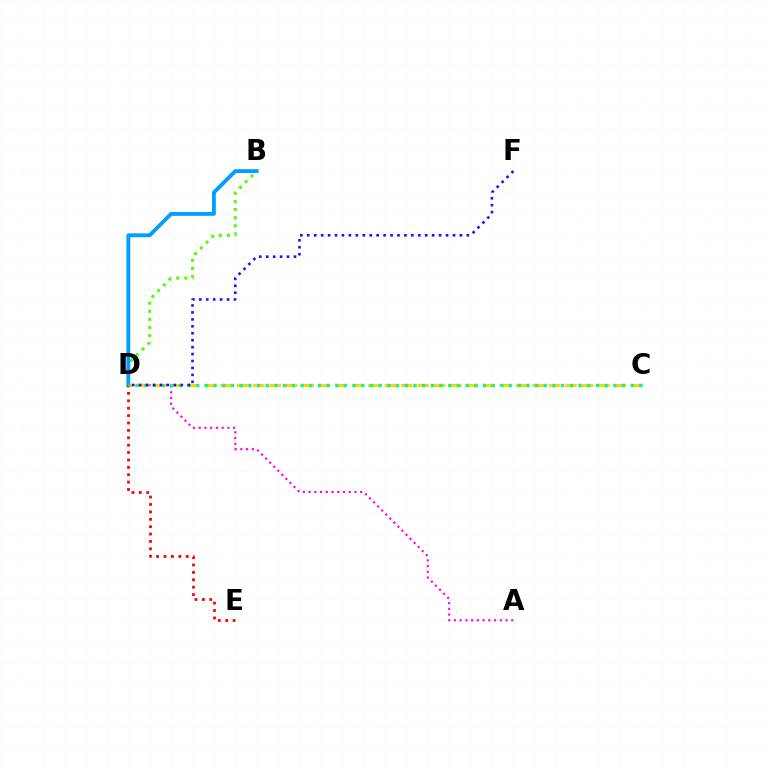{('A', 'D'): [{'color': '#ff00ed', 'line_style': 'dotted', 'thickness': 1.56}], ('C', 'D'): [{'color': '#ffd500', 'line_style': 'dashed', 'thickness': 2.23}, {'color': '#00ff86', 'line_style': 'dotted', 'thickness': 2.36}], ('B', 'D'): [{'color': '#4fff00', 'line_style': 'dotted', 'thickness': 2.2}, {'color': '#009eff', 'line_style': 'solid', 'thickness': 2.79}], ('D', 'E'): [{'color': '#ff0000', 'line_style': 'dotted', 'thickness': 2.01}], ('D', 'F'): [{'color': '#3700ff', 'line_style': 'dotted', 'thickness': 1.89}]}